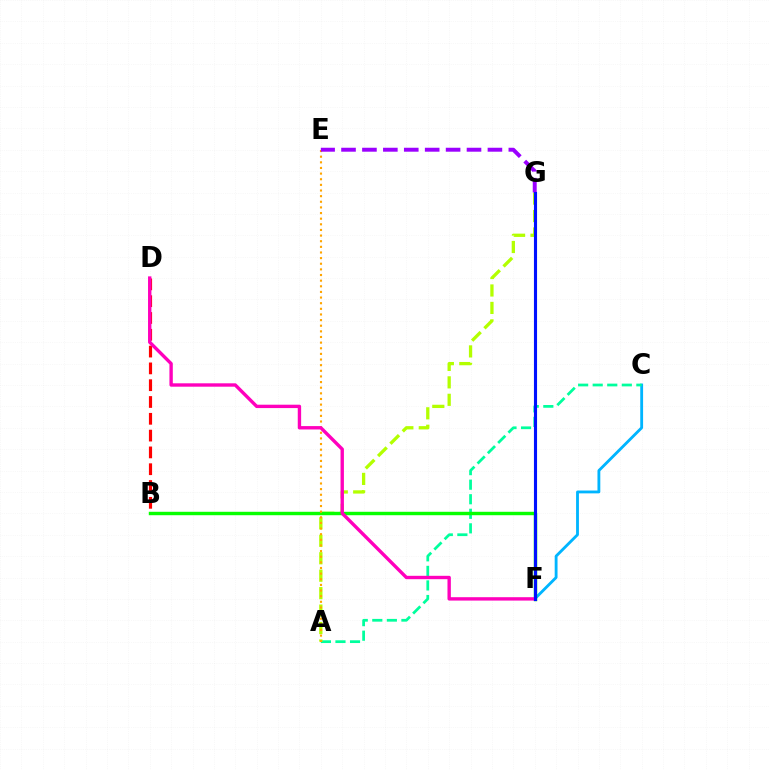{('C', 'F'): [{'color': '#00b5ff', 'line_style': 'solid', 'thickness': 2.04}], ('A', 'C'): [{'color': '#00ff9d', 'line_style': 'dashed', 'thickness': 1.98}], ('B', 'D'): [{'color': '#ff0000', 'line_style': 'dashed', 'thickness': 2.28}], ('A', 'G'): [{'color': '#b3ff00', 'line_style': 'dashed', 'thickness': 2.37}], ('B', 'F'): [{'color': '#08ff00', 'line_style': 'solid', 'thickness': 2.47}], ('A', 'E'): [{'color': '#ffa500', 'line_style': 'dotted', 'thickness': 1.53}], ('D', 'F'): [{'color': '#ff00bd', 'line_style': 'solid', 'thickness': 2.43}], ('E', 'G'): [{'color': '#9b00ff', 'line_style': 'dashed', 'thickness': 2.84}], ('F', 'G'): [{'color': '#0010ff', 'line_style': 'solid', 'thickness': 2.24}]}